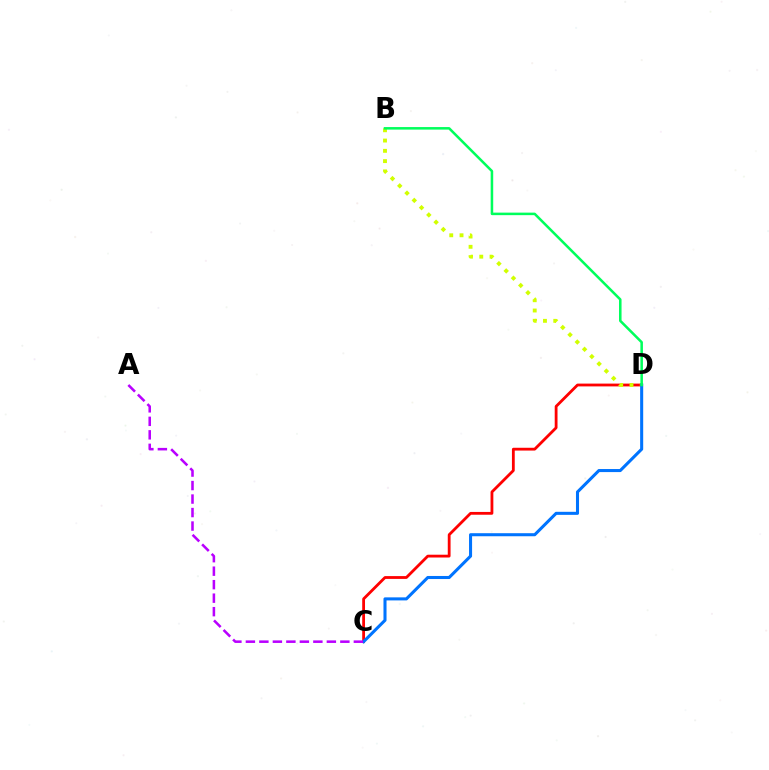{('C', 'D'): [{'color': '#ff0000', 'line_style': 'solid', 'thickness': 2.02}, {'color': '#0074ff', 'line_style': 'solid', 'thickness': 2.2}], ('B', 'D'): [{'color': '#d1ff00', 'line_style': 'dotted', 'thickness': 2.79}, {'color': '#00ff5c', 'line_style': 'solid', 'thickness': 1.83}], ('A', 'C'): [{'color': '#b900ff', 'line_style': 'dashed', 'thickness': 1.83}]}